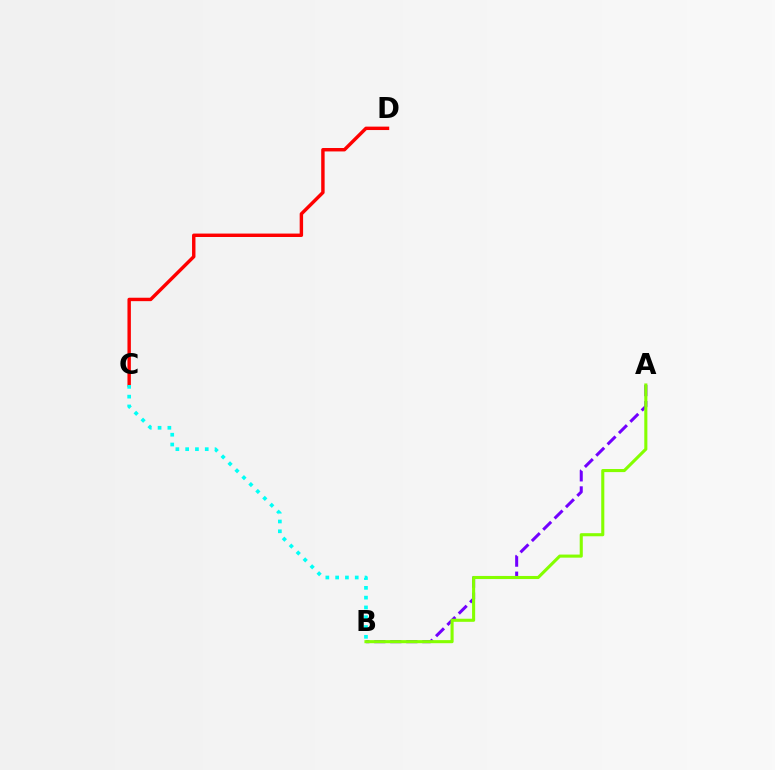{('C', 'D'): [{'color': '#ff0000', 'line_style': 'solid', 'thickness': 2.46}], ('A', 'B'): [{'color': '#7200ff', 'line_style': 'dashed', 'thickness': 2.18}, {'color': '#84ff00', 'line_style': 'solid', 'thickness': 2.22}], ('B', 'C'): [{'color': '#00fff6', 'line_style': 'dotted', 'thickness': 2.66}]}